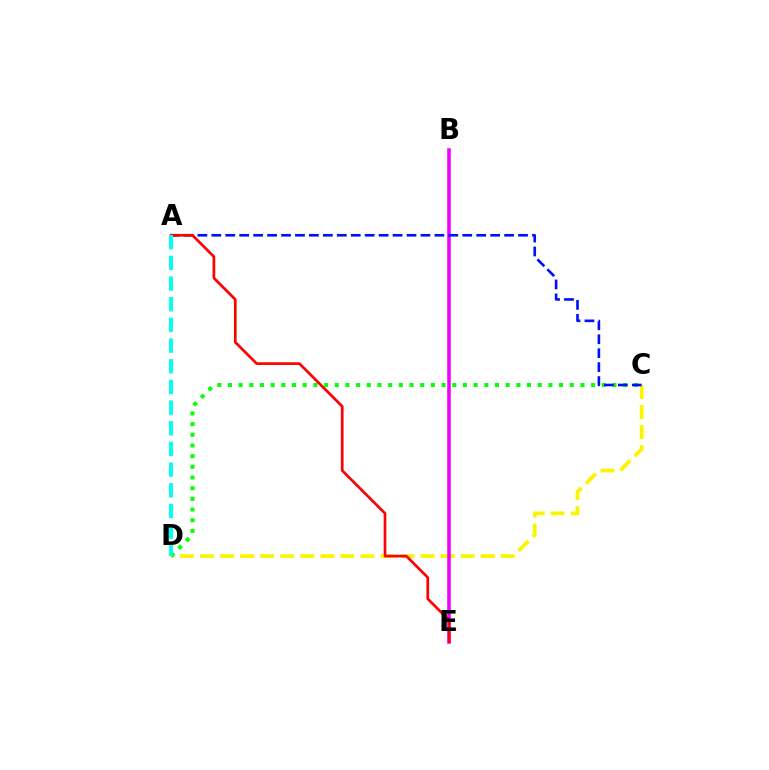{('C', 'D'): [{'color': '#fcf500', 'line_style': 'dashed', 'thickness': 2.72}, {'color': '#08ff00', 'line_style': 'dotted', 'thickness': 2.9}], ('B', 'E'): [{'color': '#ee00ff', 'line_style': 'solid', 'thickness': 2.55}], ('A', 'C'): [{'color': '#0010ff', 'line_style': 'dashed', 'thickness': 1.89}], ('A', 'E'): [{'color': '#ff0000', 'line_style': 'solid', 'thickness': 1.94}], ('A', 'D'): [{'color': '#00fff6', 'line_style': 'dashed', 'thickness': 2.81}]}